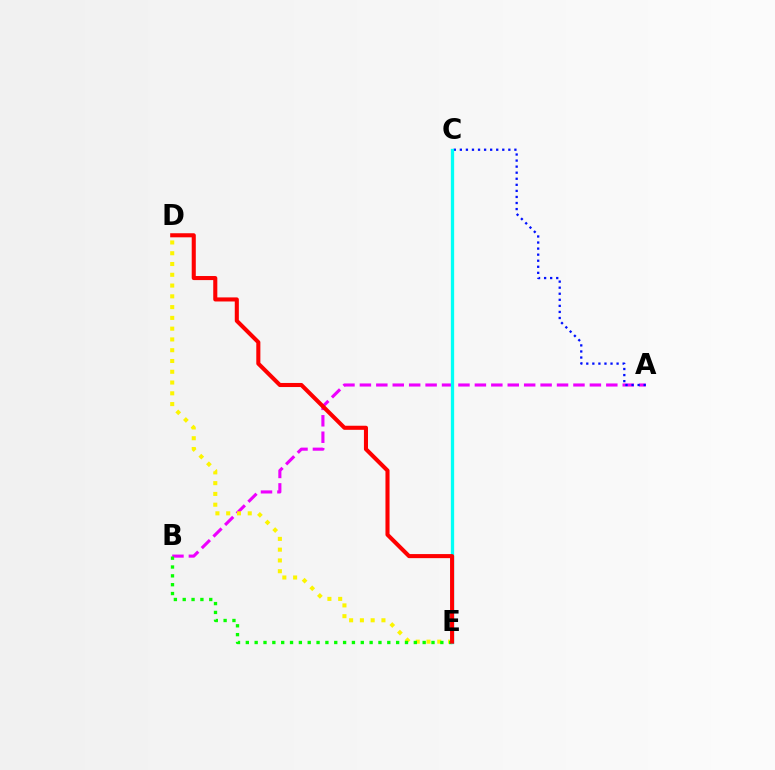{('A', 'B'): [{'color': '#ee00ff', 'line_style': 'dashed', 'thickness': 2.23}], ('D', 'E'): [{'color': '#fcf500', 'line_style': 'dotted', 'thickness': 2.93}, {'color': '#ff0000', 'line_style': 'solid', 'thickness': 2.93}], ('A', 'C'): [{'color': '#0010ff', 'line_style': 'dotted', 'thickness': 1.65}], ('B', 'E'): [{'color': '#08ff00', 'line_style': 'dotted', 'thickness': 2.4}], ('C', 'E'): [{'color': '#00fff6', 'line_style': 'solid', 'thickness': 2.37}]}